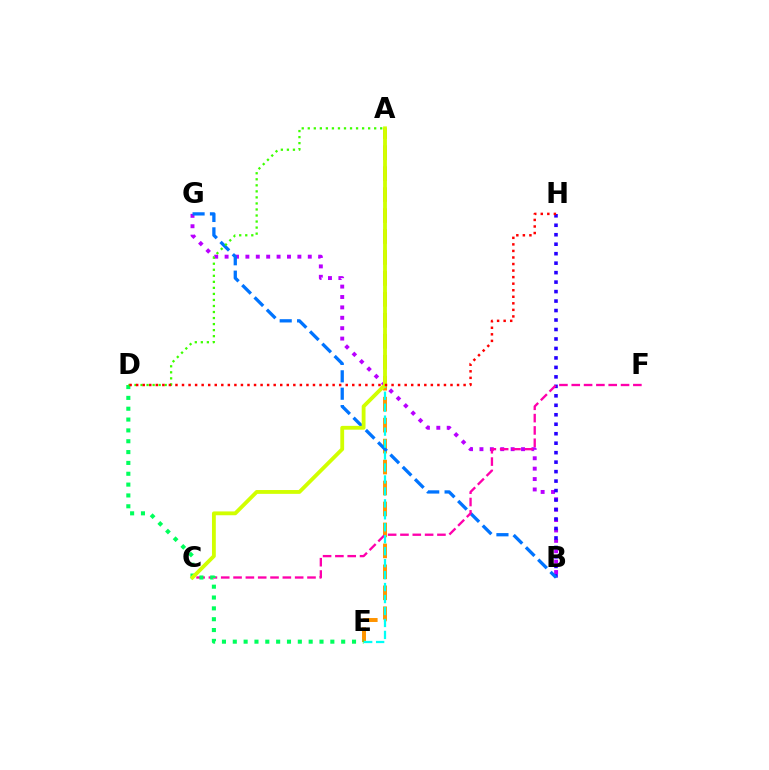{('B', 'G'): [{'color': '#b900ff', 'line_style': 'dotted', 'thickness': 2.82}, {'color': '#0074ff', 'line_style': 'dashed', 'thickness': 2.36}], ('B', 'H'): [{'color': '#2500ff', 'line_style': 'dotted', 'thickness': 2.57}], ('A', 'E'): [{'color': '#ff9400', 'line_style': 'dashed', 'thickness': 2.85}, {'color': '#00fff6', 'line_style': 'dashed', 'thickness': 1.62}], ('C', 'F'): [{'color': '#ff00ac', 'line_style': 'dashed', 'thickness': 1.67}], ('D', 'E'): [{'color': '#00ff5c', 'line_style': 'dotted', 'thickness': 2.95}], ('A', 'D'): [{'color': '#3dff00', 'line_style': 'dotted', 'thickness': 1.64}], ('A', 'C'): [{'color': '#d1ff00', 'line_style': 'solid', 'thickness': 2.75}], ('D', 'H'): [{'color': '#ff0000', 'line_style': 'dotted', 'thickness': 1.78}]}